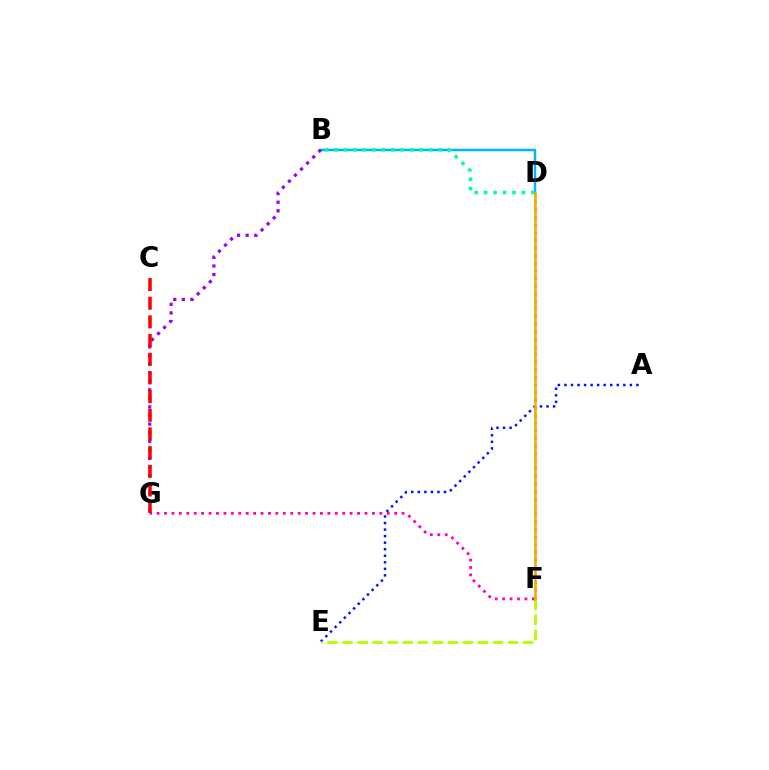{('D', 'F'): [{'color': '#08ff00', 'line_style': 'dotted', 'thickness': 2.07}, {'color': '#ffa500', 'line_style': 'solid', 'thickness': 1.84}], ('A', 'E'): [{'color': '#0010ff', 'line_style': 'dotted', 'thickness': 1.78}], ('B', 'D'): [{'color': '#00b5ff', 'line_style': 'solid', 'thickness': 1.8}, {'color': '#00ff9d', 'line_style': 'dotted', 'thickness': 2.57}], ('B', 'G'): [{'color': '#9b00ff', 'line_style': 'dotted', 'thickness': 2.33}], ('E', 'F'): [{'color': '#b3ff00', 'line_style': 'dashed', 'thickness': 2.04}], ('F', 'G'): [{'color': '#ff00bd', 'line_style': 'dotted', 'thickness': 2.02}], ('C', 'G'): [{'color': '#ff0000', 'line_style': 'dashed', 'thickness': 2.54}]}